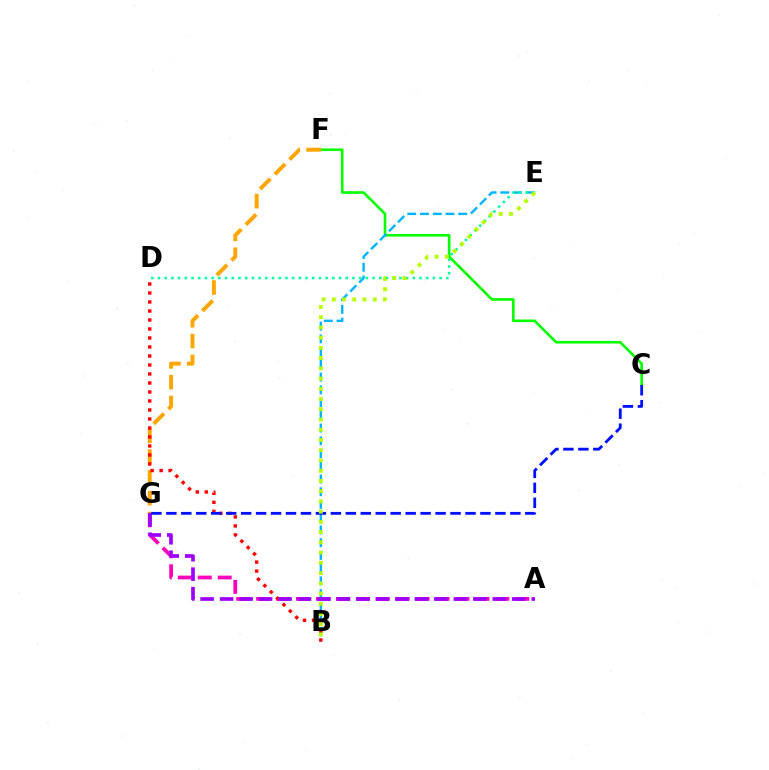{('A', 'G'): [{'color': '#ff00bd', 'line_style': 'dashed', 'thickness': 2.71}, {'color': '#9b00ff', 'line_style': 'dashed', 'thickness': 2.65}], ('C', 'F'): [{'color': '#08ff00', 'line_style': 'solid', 'thickness': 1.9}], ('B', 'E'): [{'color': '#00b5ff', 'line_style': 'dashed', 'thickness': 1.73}, {'color': '#b3ff00', 'line_style': 'dotted', 'thickness': 2.78}], ('F', 'G'): [{'color': '#ffa500', 'line_style': 'dashed', 'thickness': 2.83}], ('B', 'D'): [{'color': '#ff0000', 'line_style': 'dotted', 'thickness': 2.45}], ('D', 'E'): [{'color': '#00ff9d', 'line_style': 'dotted', 'thickness': 1.82}], ('C', 'G'): [{'color': '#0010ff', 'line_style': 'dashed', 'thickness': 2.03}]}